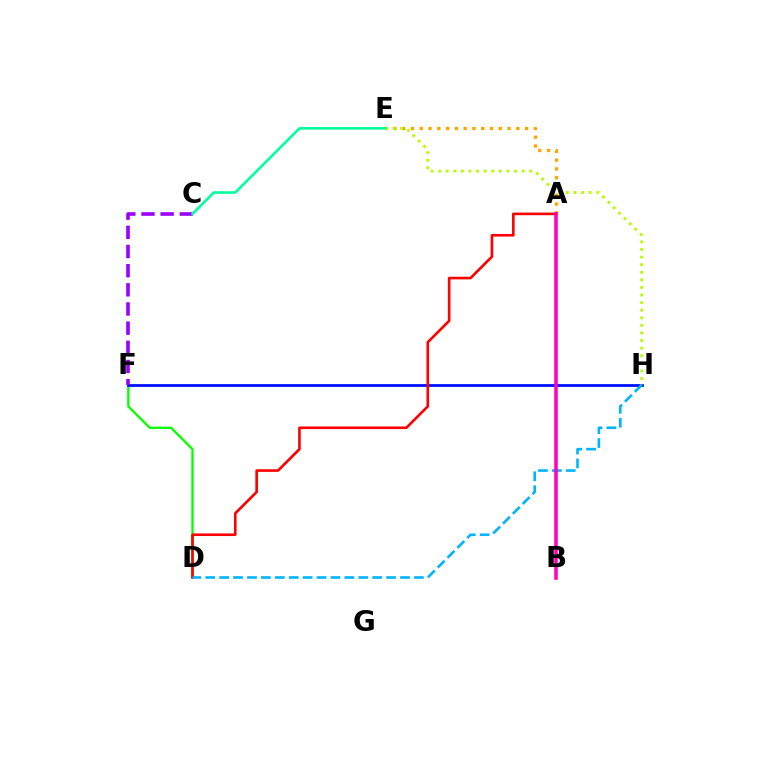{('D', 'F'): [{'color': '#08ff00', 'line_style': 'solid', 'thickness': 1.66}], ('F', 'H'): [{'color': '#0010ff', 'line_style': 'solid', 'thickness': 2.01}], ('A', 'E'): [{'color': '#ffa500', 'line_style': 'dotted', 'thickness': 2.39}], ('A', 'D'): [{'color': '#ff0000', 'line_style': 'solid', 'thickness': 1.89}], ('C', 'F'): [{'color': '#9b00ff', 'line_style': 'dashed', 'thickness': 2.6}], ('D', 'H'): [{'color': '#00b5ff', 'line_style': 'dashed', 'thickness': 1.89}], ('E', 'H'): [{'color': '#b3ff00', 'line_style': 'dotted', 'thickness': 2.06}], ('C', 'E'): [{'color': '#00ff9d', 'line_style': 'solid', 'thickness': 1.85}], ('A', 'B'): [{'color': '#ff00bd', 'line_style': 'solid', 'thickness': 2.53}]}